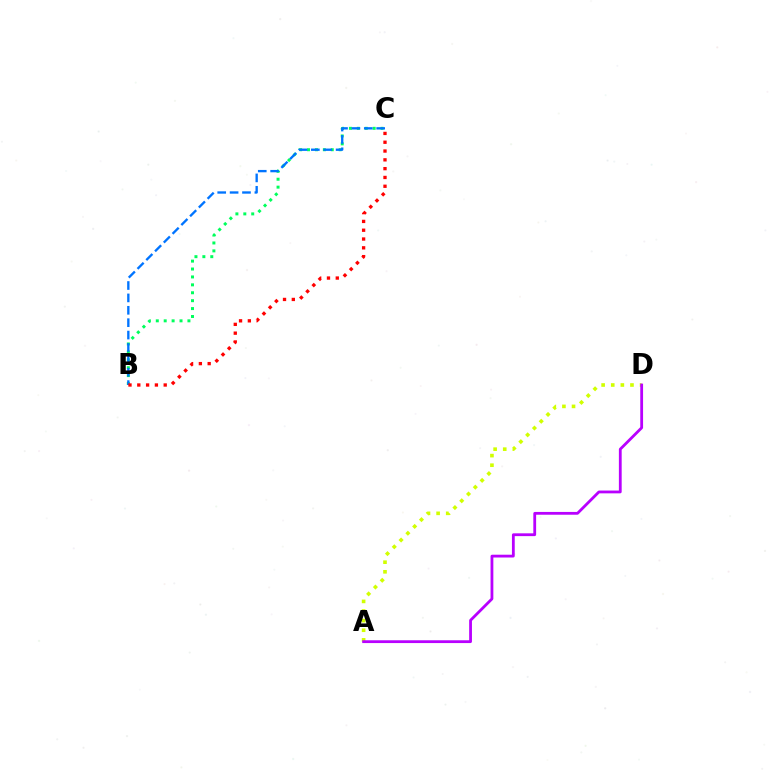{('A', 'D'): [{'color': '#d1ff00', 'line_style': 'dotted', 'thickness': 2.61}, {'color': '#b900ff', 'line_style': 'solid', 'thickness': 2.01}], ('B', 'C'): [{'color': '#00ff5c', 'line_style': 'dotted', 'thickness': 2.15}, {'color': '#0074ff', 'line_style': 'dashed', 'thickness': 1.68}, {'color': '#ff0000', 'line_style': 'dotted', 'thickness': 2.39}]}